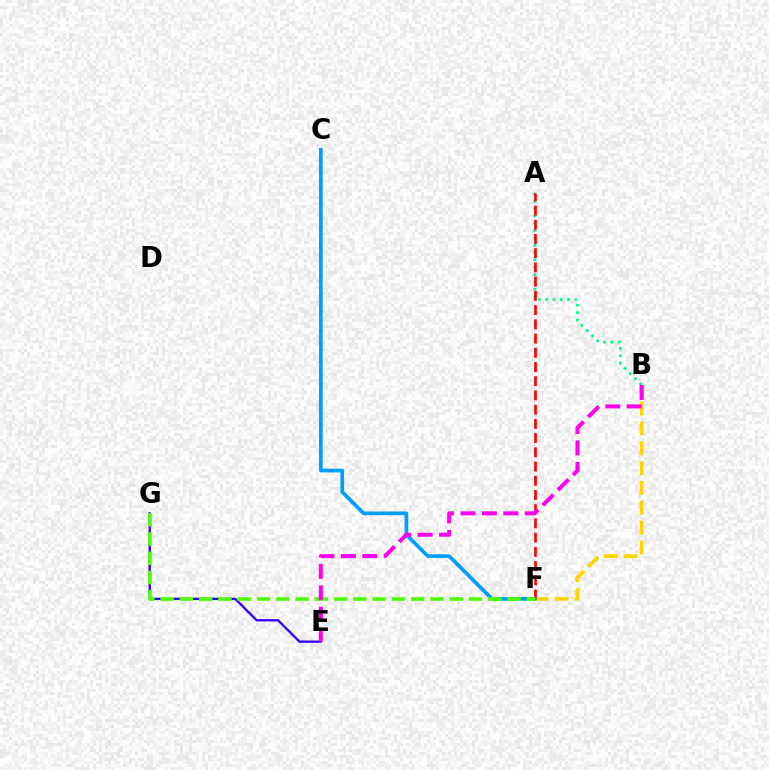{('A', 'B'): [{'color': '#00ff86', 'line_style': 'dotted', 'thickness': 1.99}], ('B', 'F'): [{'color': '#ffd500', 'line_style': 'dashed', 'thickness': 2.7}], ('A', 'F'): [{'color': '#ff0000', 'line_style': 'dashed', 'thickness': 1.93}], ('E', 'G'): [{'color': '#3700ff', 'line_style': 'solid', 'thickness': 1.67}], ('C', 'F'): [{'color': '#009eff', 'line_style': 'solid', 'thickness': 2.67}], ('F', 'G'): [{'color': '#4fff00', 'line_style': 'dashed', 'thickness': 2.62}], ('B', 'E'): [{'color': '#ff00ed', 'line_style': 'dashed', 'thickness': 2.91}]}